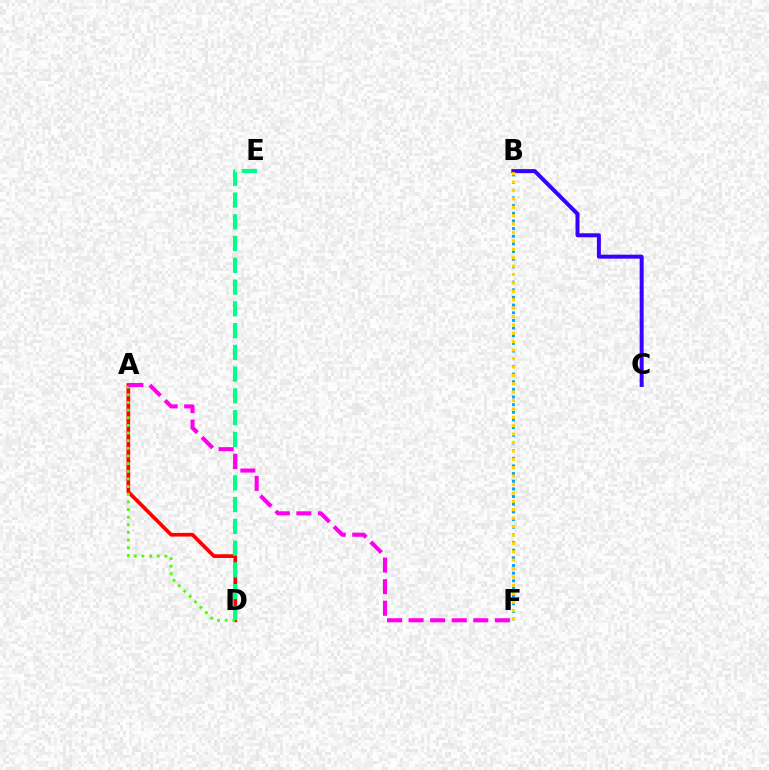{('A', 'D'): [{'color': '#ff0000', 'line_style': 'solid', 'thickness': 2.66}, {'color': '#4fff00', 'line_style': 'dotted', 'thickness': 2.08}], ('B', 'C'): [{'color': '#3700ff', 'line_style': 'solid', 'thickness': 2.87}], ('B', 'F'): [{'color': '#009eff', 'line_style': 'dotted', 'thickness': 2.08}, {'color': '#ffd500', 'line_style': 'dotted', 'thickness': 2.28}], ('D', 'E'): [{'color': '#00ff86', 'line_style': 'dashed', 'thickness': 2.95}], ('A', 'F'): [{'color': '#ff00ed', 'line_style': 'dashed', 'thickness': 2.93}]}